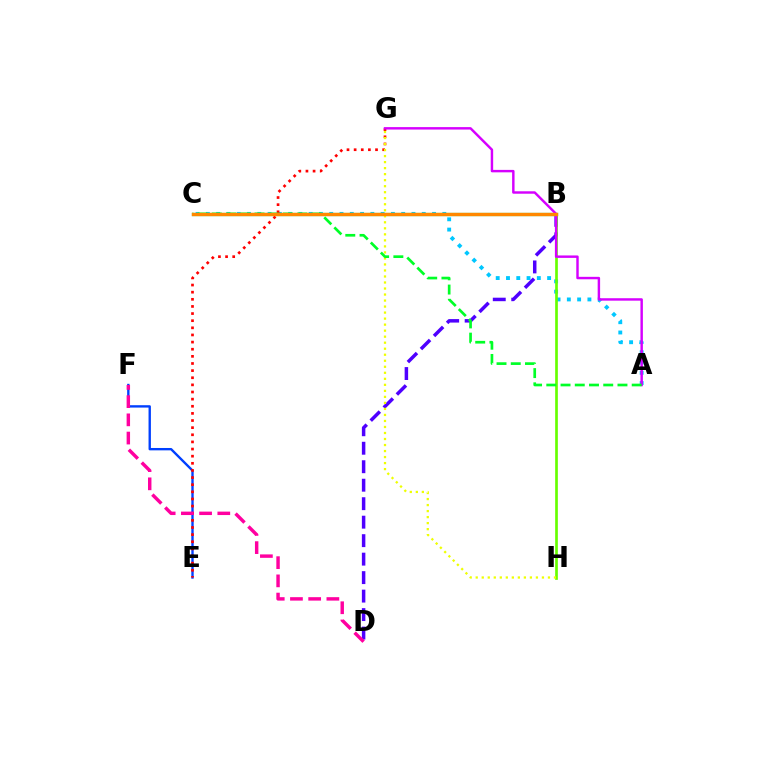{('E', 'F'): [{'color': '#003fff', 'line_style': 'solid', 'thickness': 1.71}], ('A', 'C'): [{'color': '#00c7ff', 'line_style': 'dotted', 'thickness': 2.79}, {'color': '#00ff27', 'line_style': 'dashed', 'thickness': 1.93}], ('B', 'D'): [{'color': '#4f00ff', 'line_style': 'dashed', 'thickness': 2.51}], ('B', 'H'): [{'color': '#66ff00', 'line_style': 'solid', 'thickness': 1.93}], ('B', 'C'): [{'color': '#00ffaf', 'line_style': 'solid', 'thickness': 2.32}, {'color': '#ff8800', 'line_style': 'solid', 'thickness': 2.45}], ('E', 'G'): [{'color': '#ff0000', 'line_style': 'dotted', 'thickness': 1.94}], ('G', 'H'): [{'color': '#eeff00', 'line_style': 'dotted', 'thickness': 1.64}], ('A', 'G'): [{'color': '#d600ff', 'line_style': 'solid', 'thickness': 1.76}], ('D', 'F'): [{'color': '#ff00a0', 'line_style': 'dashed', 'thickness': 2.47}]}